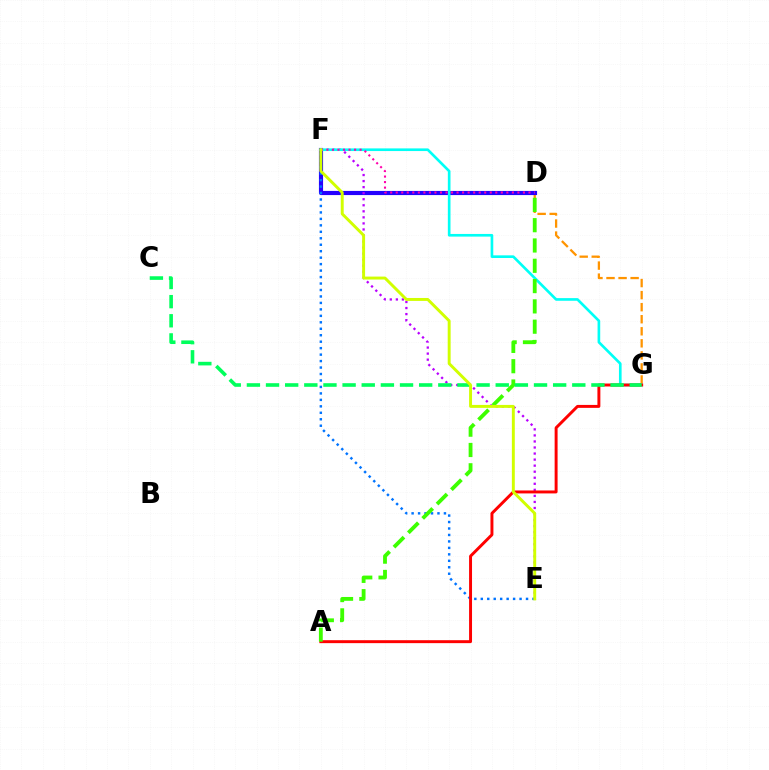{('D', 'G'): [{'color': '#ff9400', 'line_style': 'dashed', 'thickness': 1.64}], ('D', 'F'): [{'color': '#2500ff', 'line_style': 'solid', 'thickness': 2.98}, {'color': '#ff00ac', 'line_style': 'dotted', 'thickness': 1.5}], ('E', 'F'): [{'color': '#b900ff', 'line_style': 'dotted', 'thickness': 1.64}, {'color': '#0074ff', 'line_style': 'dotted', 'thickness': 1.76}, {'color': '#d1ff00', 'line_style': 'solid', 'thickness': 2.12}], ('F', 'G'): [{'color': '#00fff6', 'line_style': 'solid', 'thickness': 1.91}], ('A', 'G'): [{'color': '#ff0000', 'line_style': 'solid', 'thickness': 2.12}], ('A', 'D'): [{'color': '#3dff00', 'line_style': 'dashed', 'thickness': 2.76}], ('C', 'G'): [{'color': '#00ff5c', 'line_style': 'dashed', 'thickness': 2.6}]}